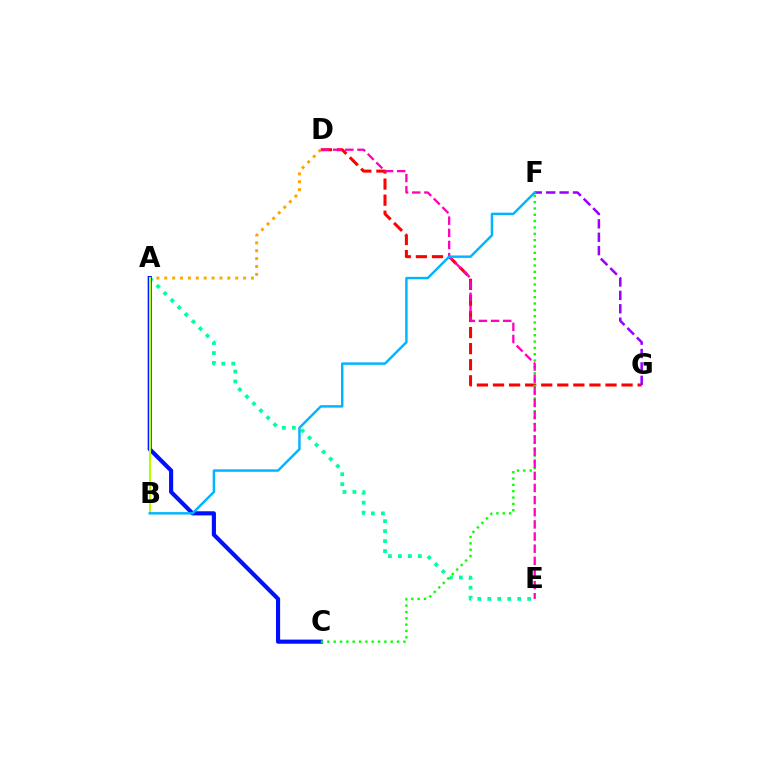{('A', 'E'): [{'color': '#00ff9d', 'line_style': 'dotted', 'thickness': 2.71}], ('D', 'G'): [{'color': '#ff0000', 'line_style': 'dashed', 'thickness': 2.18}], ('A', 'D'): [{'color': '#ffa500', 'line_style': 'dotted', 'thickness': 2.14}], ('A', 'C'): [{'color': '#0010ff', 'line_style': 'solid', 'thickness': 2.97}], ('A', 'B'): [{'color': '#b3ff00', 'line_style': 'solid', 'thickness': 1.5}], ('F', 'G'): [{'color': '#9b00ff', 'line_style': 'dashed', 'thickness': 1.82}], ('C', 'F'): [{'color': '#08ff00', 'line_style': 'dotted', 'thickness': 1.72}], ('D', 'E'): [{'color': '#ff00bd', 'line_style': 'dashed', 'thickness': 1.65}], ('B', 'F'): [{'color': '#00b5ff', 'line_style': 'solid', 'thickness': 1.76}]}